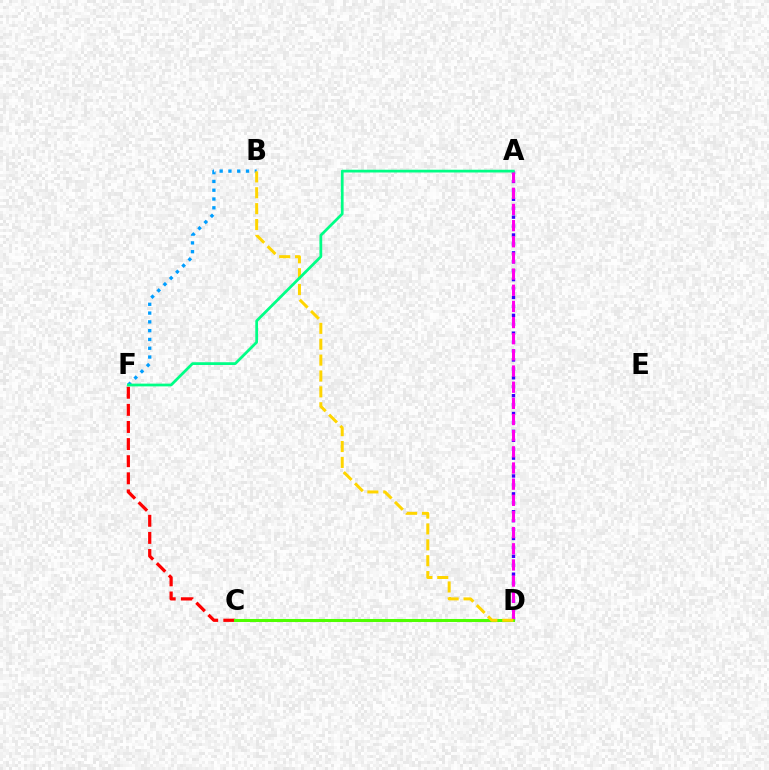{('C', 'F'): [{'color': '#ff0000', 'line_style': 'dashed', 'thickness': 2.32}], ('A', 'D'): [{'color': '#3700ff', 'line_style': 'dotted', 'thickness': 2.43}, {'color': '#ff00ed', 'line_style': 'dashed', 'thickness': 2.2}], ('C', 'D'): [{'color': '#4fff00', 'line_style': 'solid', 'thickness': 2.19}], ('B', 'F'): [{'color': '#009eff', 'line_style': 'dotted', 'thickness': 2.39}], ('B', 'D'): [{'color': '#ffd500', 'line_style': 'dashed', 'thickness': 2.16}], ('A', 'F'): [{'color': '#00ff86', 'line_style': 'solid', 'thickness': 1.98}]}